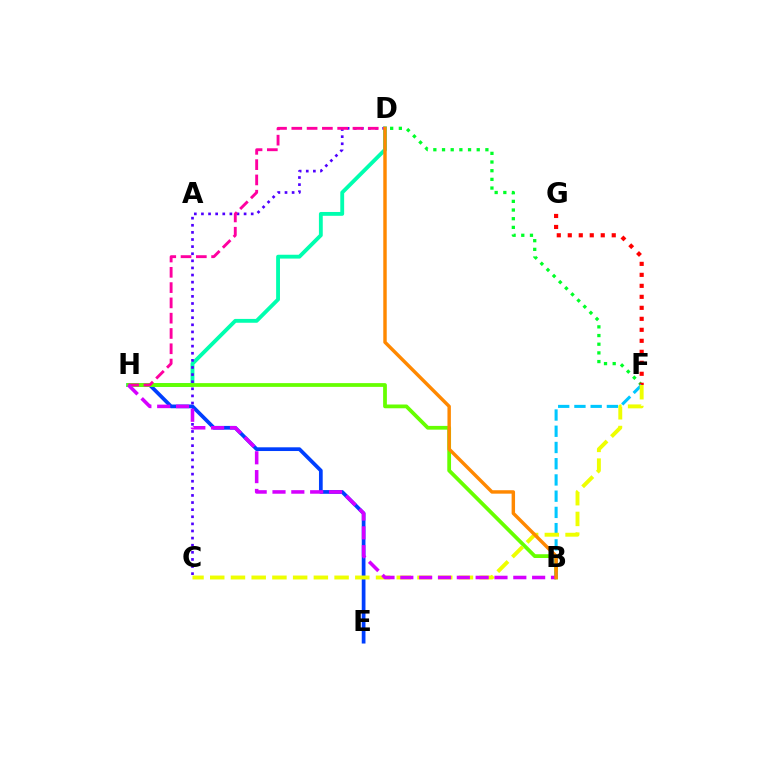{('E', 'H'): [{'color': '#003fff', 'line_style': 'solid', 'thickness': 2.68}], ('D', 'F'): [{'color': '#00ff27', 'line_style': 'dotted', 'thickness': 2.36}], ('D', 'H'): [{'color': '#00ffaf', 'line_style': 'solid', 'thickness': 2.77}, {'color': '#ff00a0', 'line_style': 'dashed', 'thickness': 2.08}], ('F', 'G'): [{'color': '#ff0000', 'line_style': 'dotted', 'thickness': 2.99}], ('C', 'D'): [{'color': '#4f00ff', 'line_style': 'dotted', 'thickness': 1.93}], ('B', 'H'): [{'color': '#66ff00', 'line_style': 'solid', 'thickness': 2.71}, {'color': '#d600ff', 'line_style': 'dashed', 'thickness': 2.56}], ('B', 'F'): [{'color': '#00c7ff', 'line_style': 'dashed', 'thickness': 2.2}], ('C', 'F'): [{'color': '#eeff00', 'line_style': 'dashed', 'thickness': 2.82}], ('B', 'D'): [{'color': '#ff8800', 'line_style': 'solid', 'thickness': 2.47}]}